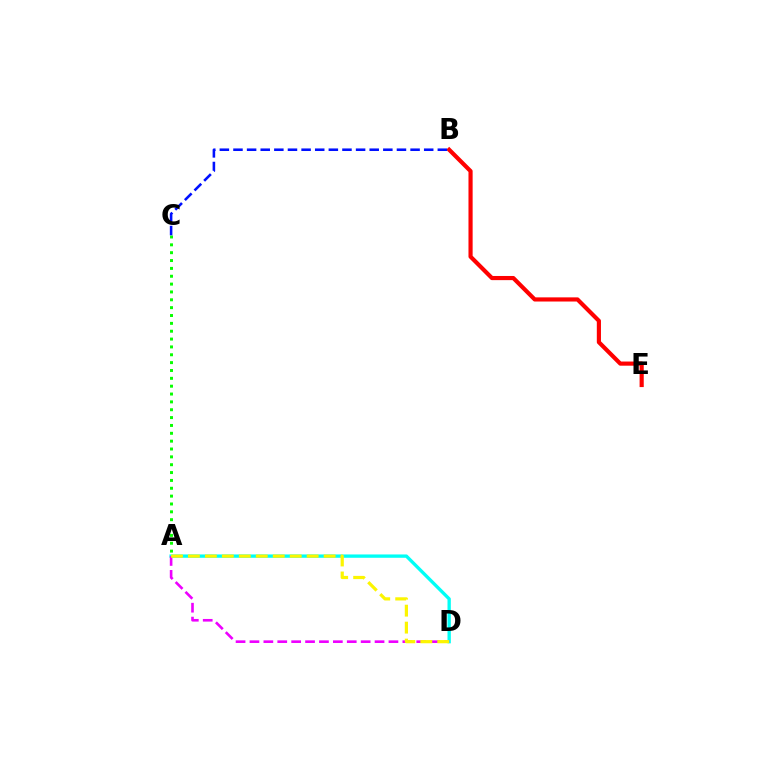{('A', 'D'): [{'color': '#00fff6', 'line_style': 'solid', 'thickness': 2.4}, {'color': '#ee00ff', 'line_style': 'dashed', 'thickness': 1.89}, {'color': '#fcf500', 'line_style': 'dashed', 'thickness': 2.3}], ('A', 'C'): [{'color': '#08ff00', 'line_style': 'dotted', 'thickness': 2.13}], ('B', 'E'): [{'color': '#ff0000', 'line_style': 'solid', 'thickness': 2.99}], ('B', 'C'): [{'color': '#0010ff', 'line_style': 'dashed', 'thickness': 1.85}]}